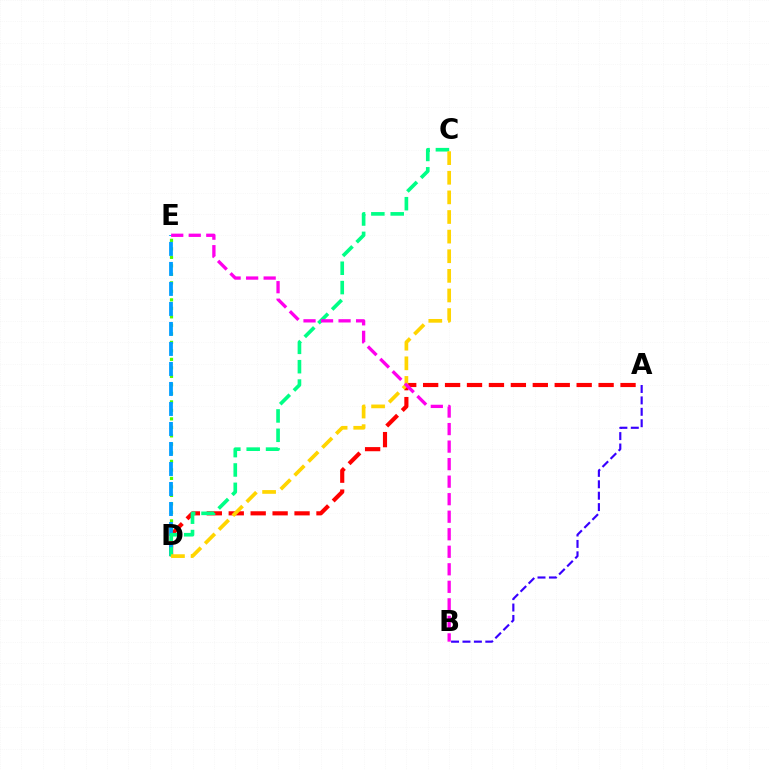{('A', 'D'): [{'color': '#ff0000', 'line_style': 'dashed', 'thickness': 2.98}], ('A', 'B'): [{'color': '#3700ff', 'line_style': 'dashed', 'thickness': 1.55}], ('D', 'E'): [{'color': '#4fff00', 'line_style': 'dotted', 'thickness': 2.31}, {'color': '#009eff', 'line_style': 'dashed', 'thickness': 2.72}], ('C', 'D'): [{'color': '#00ff86', 'line_style': 'dashed', 'thickness': 2.63}, {'color': '#ffd500', 'line_style': 'dashed', 'thickness': 2.67}], ('B', 'E'): [{'color': '#ff00ed', 'line_style': 'dashed', 'thickness': 2.38}]}